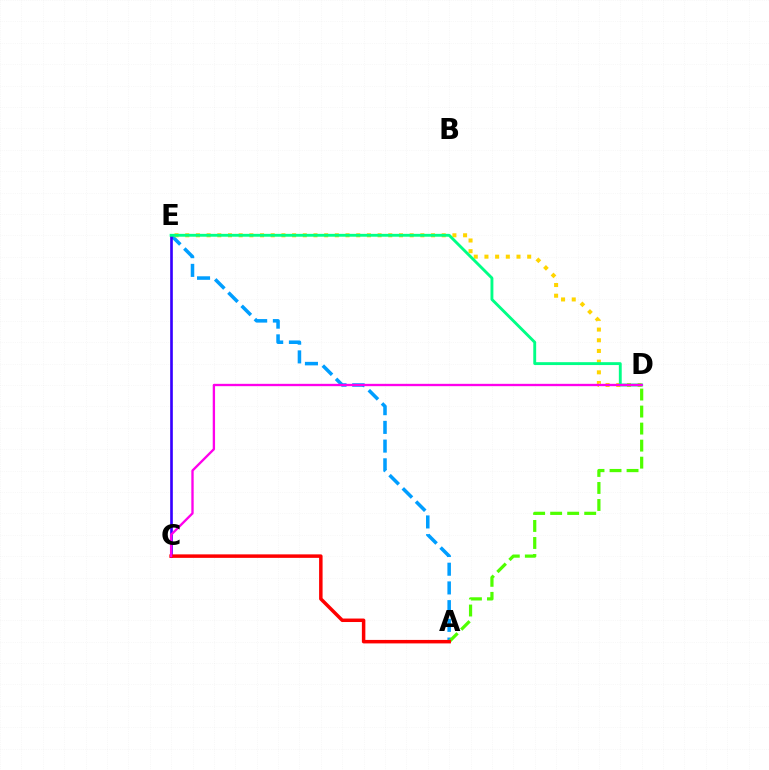{('A', 'E'): [{'color': '#009eff', 'line_style': 'dashed', 'thickness': 2.54}], ('C', 'E'): [{'color': '#3700ff', 'line_style': 'solid', 'thickness': 1.91}], ('A', 'D'): [{'color': '#4fff00', 'line_style': 'dashed', 'thickness': 2.31}], ('D', 'E'): [{'color': '#ffd500', 'line_style': 'dotted', 'thickness': 2.9}, {'color': '#00ff86', 'line_style': 'solid', 'thickness': 2.07}], ('A', 'C'): [{'color': '#ff0000', 'line_style': 'solid', 'thickness': 2.51}], ('C', 'D'): [{'color': '#ff00ed', 'line_style': 'solid', 'thickness': 1.68}]}